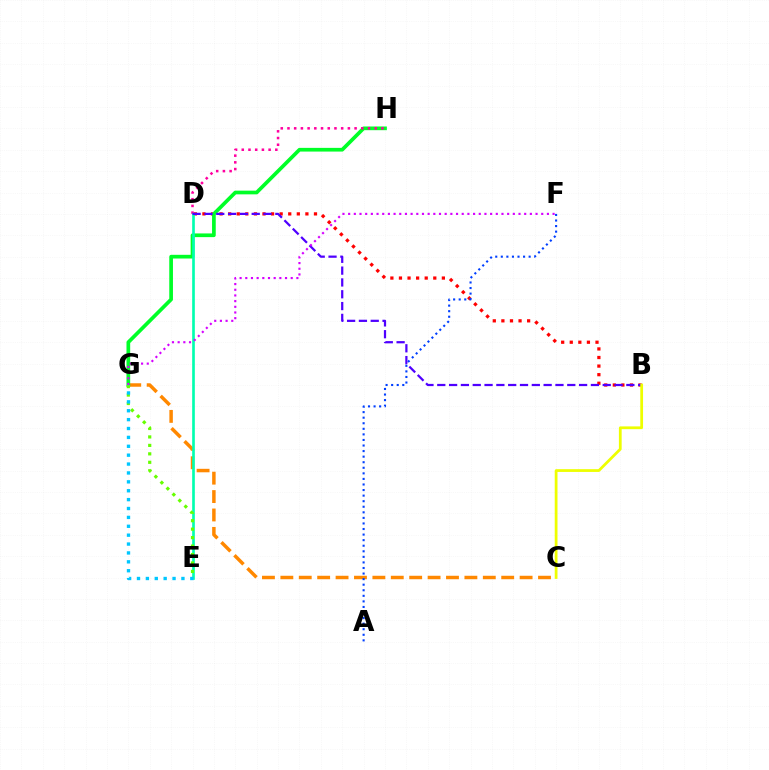{('B', 'D'): [{'color': '#ff0000', 'line_style': 'dotted', 'thickness': 2.33}, {'color': '#4f00ff', 'line_style': 'dashed', 'thickness': 1.61}], ('C', 'G'): [{'color': '#ff8800', 'line_style': 'dashed', 'thickness': 2.5}], ('G', 'H'): [{'color': '#00ff27', 'line_style': 'solid', 'thickness': 2.66}], ('D', 'H'): [{'color': '#ff00a0', 'line_style': 'dotted', 'thickness': 1.82}], ('A', 'F'): [{'color': '#003fff', 'line_style': 'dotted', 'thickness': 1.51}], ('D', 'E'): [{'color': '#00ffaf', 'line_style': 'solid', 'thickness': 1.91}], ('E', 'G'): [{'color': '#66ff00', 'line_style': 'dotted', 'thickness': 2.3}, {'color': '#00c7ff', 'line_style': 'dotted', 'thickness': 2.41}], ('F', 'G'): [{'color': '#d600ff', 'line_style': 'dotted', 'thickness': 1.54}], ('B', 'C'): [{'color': '#eeff00', 'line_style': 'solid', 'thickness': 1.99}]}